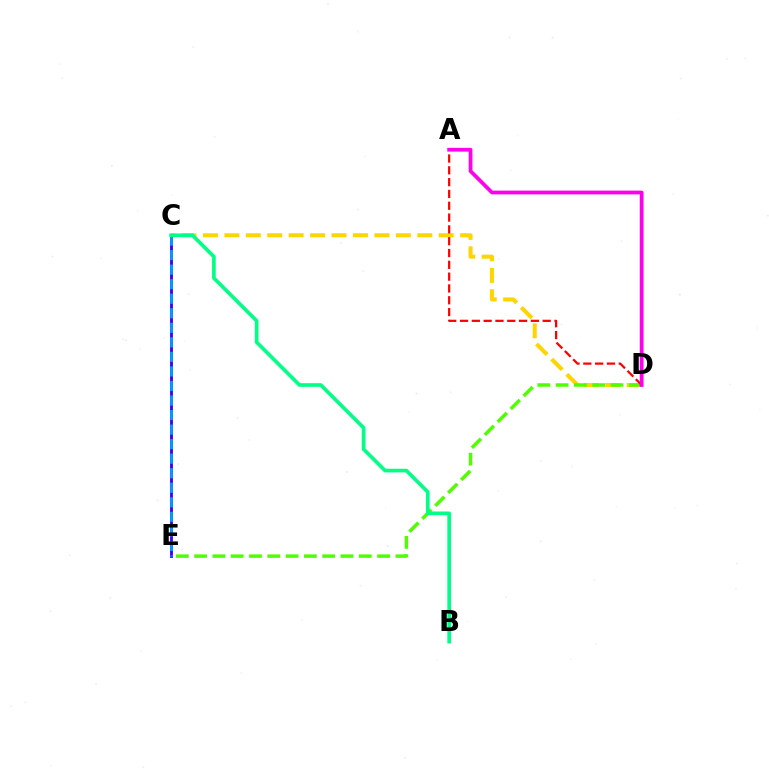{('C', 'D'): [{'color': '#ffd500', 'line_style': 'dashed', 'thickness': 2.91}], ('D', 'E'): [{'color': '#4fff00', 'line_style': 'dashed', 'thickness': 2.49}], ('C', 'E'): [{'color': '#3700ff', 'line_style': 'solid', 'thickness': 2.04}, {'color': '#009eff', 'line_style': 'dashed', 'thickness': 1.98}], ('A', 'D'): [{'color': '#ff0000', 'line_style': 'dashed', 'thickness': 1.6}, {'color': '#ff00ed', 'line_style': 'solid', 'thickness': 2.71}], ('B', 'C'): [{'color': '#00ff86', 'line_style': 'solid', 'thickness': 2.63}]}